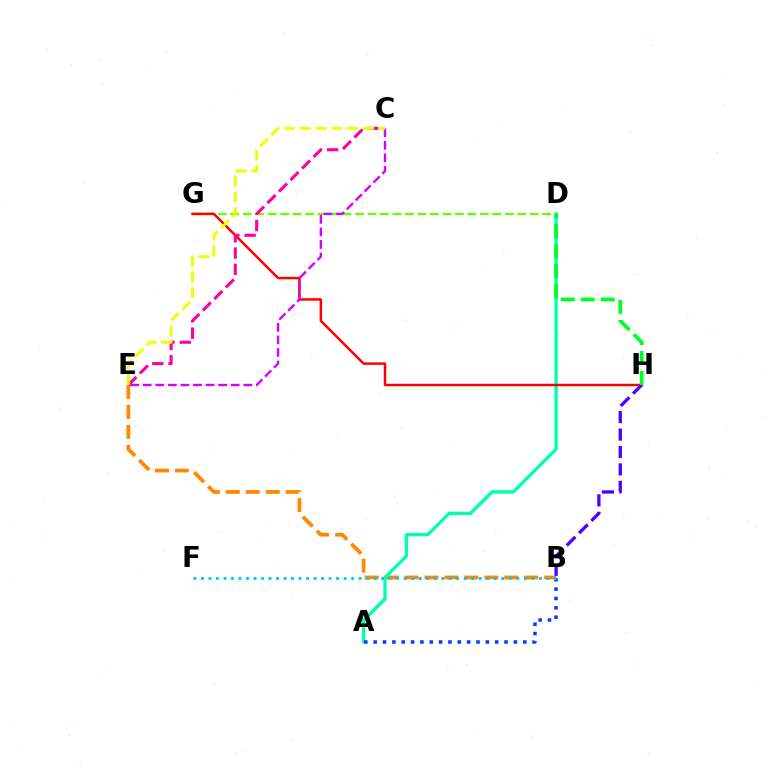{('B', 'E'): [{'color': '#ff8800', 'line_style': 'dashed', 'thickness': 2.71}], ('D', 'G'): [{'color': '#66ff00', 'line_style': 'dashed', 'thickness': 1.7}], ('A', 'D'): [{'color': '#00ffaf', 'line_style': 'solid', 'thickness': 2.39}], ('A', 'B'): [{'color': '#003fff', 'line_style': 'dotted', 'thickness': 2.54}], ('G', 'H'): [{'color': '#ff0000', 'line_style': 'solid', 'thickness': 1.78}], ('C', 'E'): [{'color': '#ff00a0', 'line_style': 'dashed', 'thickness': 2.21}, {'color': '#d600ff', 'line_style': 'dashed', 'thickness': 1.71}, {'color': '#eeff00', 'line_style': 'dashed', 'thickness': 2.14}], ('B', 'H'): [{'color': '#4f00ff', 'line_style': 'dashed', 'thickness': 2.37}], ('D', 'H'): [{'color': '#00ff27', 'line_style': 'dashed', 'thickness': 2.72}], ('B', 'F'): [{'color': '#00c7ff', 'line_style': 'dotted', 'thickness': 2.04}]}